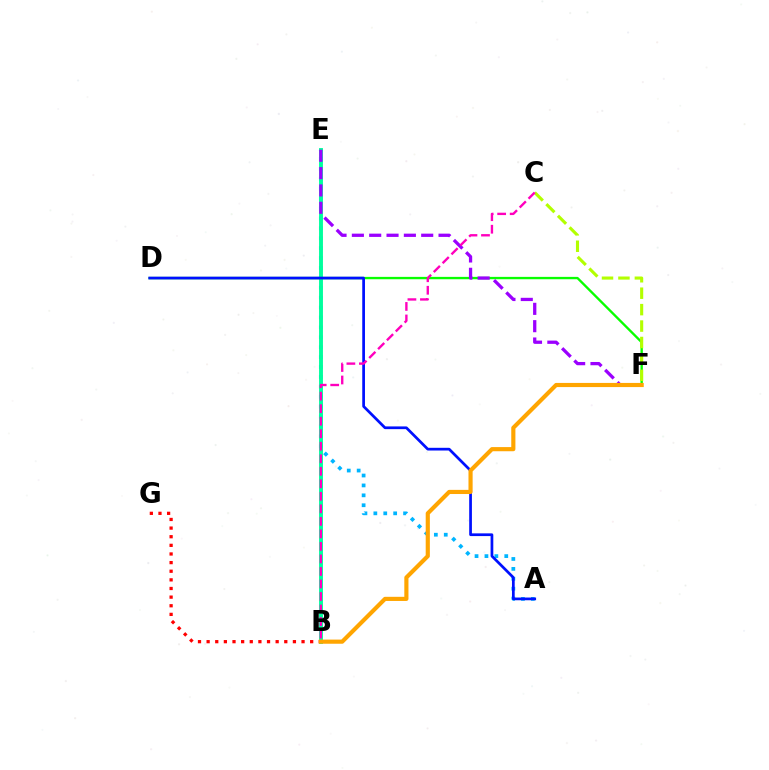{('B', 'G'): [{'color': '#ff0000', 'line_style': 'dotted', 'thickness': 2.34}], ('A', 'E'): [{'color': '#00b5ff', 'line_style': 'dotted', 'thickness': 2.69}], ('D', 'F'): [{'color': '#08ff00', 'line_style': 'solid', 'thickness': 1.7}], ('B', 'E'): [{'color': '#00ff9d', 'line_style': 'solid', 'thickness': 2.8}], ('A', 'D'): [{'color': '#0010ff', 'line_style': 'solid', 'thickness': 1.96}], ('C', 'F'): [{'color': '#b3ff00', 'line_style': 'dashed', 'thickness': 2.23}], ('E', 'F'): [{'color': '#9b00ff', 'line_style': 'dashed', 'thickness': 2.35}], ('B', 'C'): [{'color': '#ff00bd', 'line_style': 'dashed', 'thickness': 1.7}], ('B', 'F'): [{'color': '#ffa500', 'line_style': 'solid', 'thickness': 2.99}]}